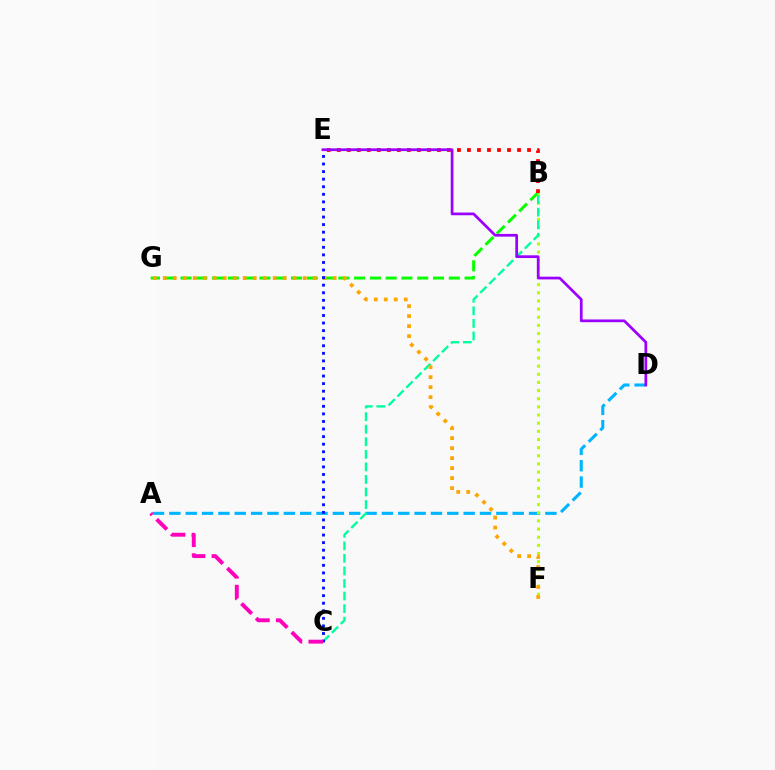{('B', 'G'): [{'color': '#08ff00', 'line_style': 'dashed', 'thickness': 2.14}], ('A', 'D'): [{'color': '#00b5ff', 'line_style': 'dashed', 'thickness': 2.22}], ('B', 'E'): [{'color': '#ff0000', 'line_style': 'dotted', 'thickness': 2.72}], ('B', 'F'): [{'color': '#b3ff00', 'line_style': 'dotted', 'thickness': 2.21}], ('B', 'C'): [{'color': '#00ff9d', 'line_style': 'dashed', 'thickness': 1.71}], ('F', 'G'): [{'color': '#ffa500', 'line_style': 'dotted', 'thickness': 2.72}], ('C', 'E'): [{'color': '#0010ff', 'line_style': 'dotted', 'thickness': 2.06}], ('A', 'C'): [{'color': '#ff00bd', 'line_style': 'dashed', 'thickness': 2.81}], ('D', 'E'): [{'color': '#9b00ff', 'line_style': 'solid', 'thickness': 1.96}]}